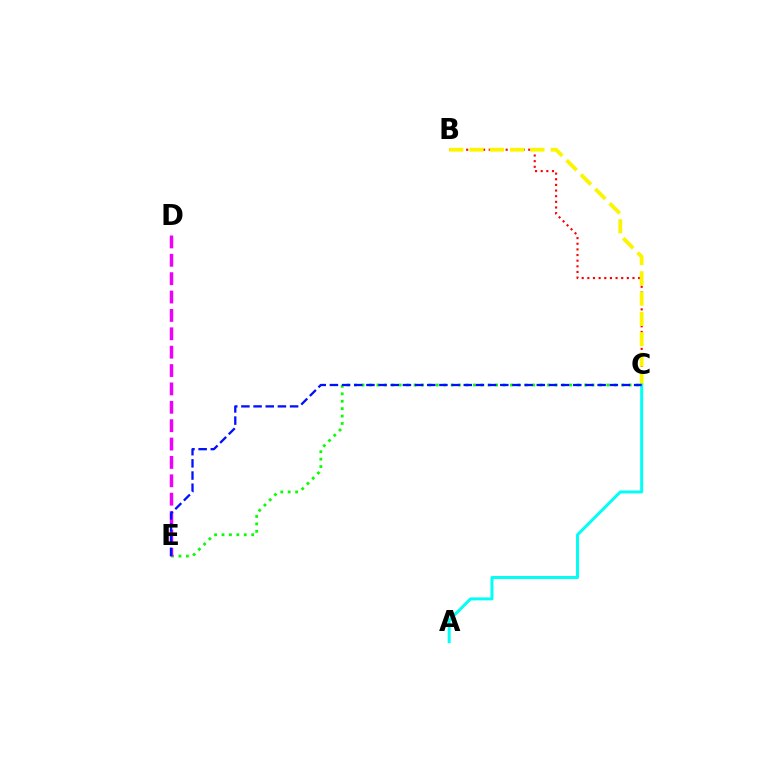{('B', 'C'): [{'color': '#ff0000', 'line_style': 'dotted', 'thickness': 1.53}, {'color': '#fcf500', 'line_style': 'dashed', 'thickness': 2.76}], ('C', 'E'): [{'color': '#08ff00', 'line_style': 'dotted', 'thickness': 2.02}, {'color': '#0010ff', 'line_style': 'dashed', 'thickness': 1.65}], ('D', 'E'): [{'color': '#ee00ff', 'line_style': 'dashed', 'thickness': 2.5}], ('A', 'C'): [{'color': '#00fff6', 'line_style': 'solid', 'thickness': 2.14}]}